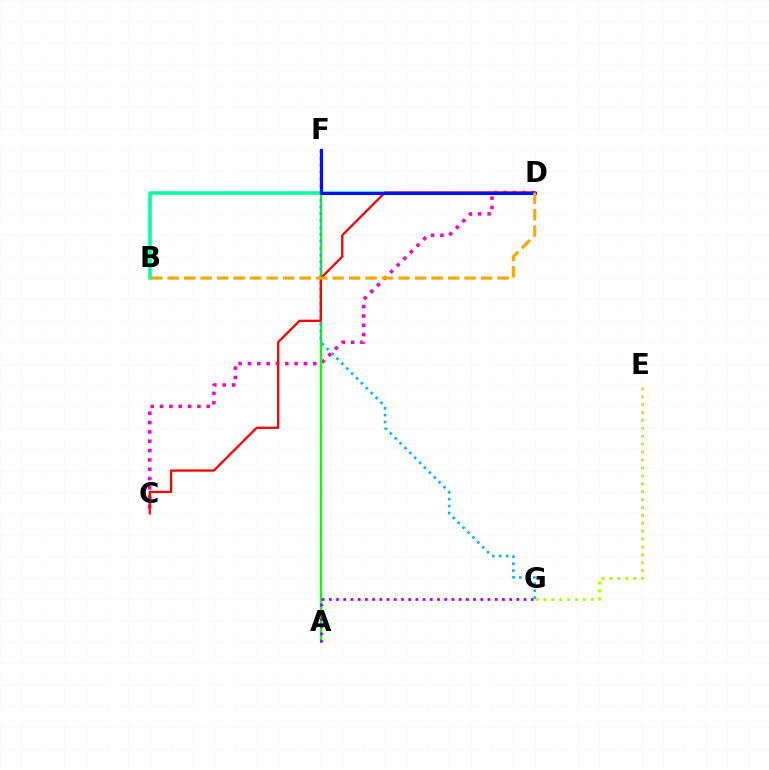{('B', 'D'): [{'color': '#00ff9d', 'line_style': 'solid', 'thickness': 2.52}, {'color': '#ffa500', 'line_style': 'dashed', 'thickness': 2.24}], ('C', 'D'): [{'color': '#ff00bd', 'line_style': 'dotted', 'thickness': 2.54}, {'color': '#ff0000', 'line_style': 'solid', 'thickness': 1.63}], ('A', 'F'): [{'color': '#08ff00', 'line_style': 'solid', 'thickness': 1.67}], ('E', 'G'): [{'color': '#b3ff00', 'line_style': 'dotted', 'thickness': 2.15}], ('A', 'G'): [{'color': '#9b00ff', 'line_style': 'dotted', 'thickness': 1.96}], ('F', 'G'): [{'color': '#00b5ff', 'line_style': 'dotted', 'thickness': 1.88}], ('D', 'F'): [{'color': '#0010ff', 'line_style': 'solid', 'thickness': 2.22}]}